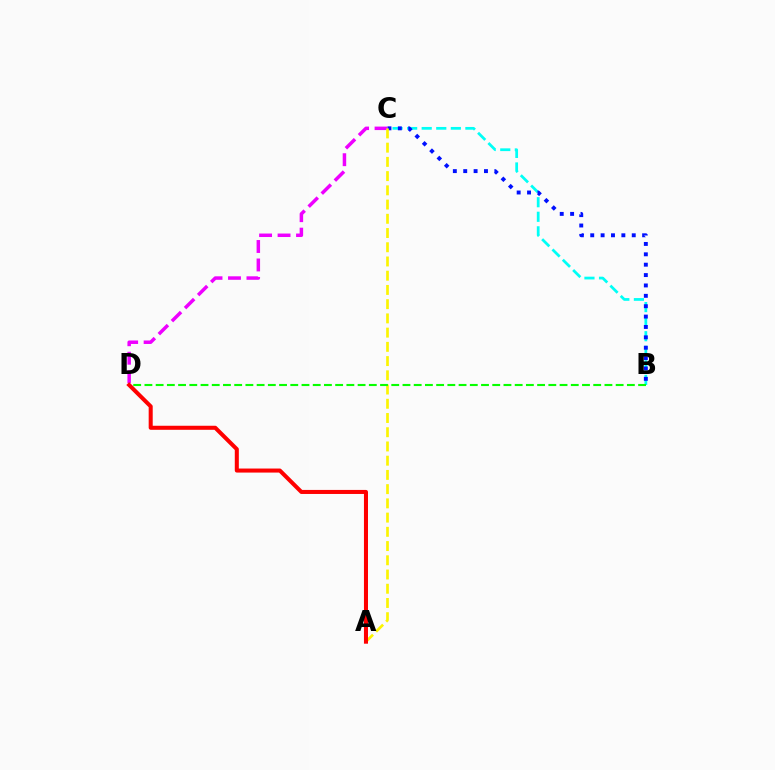{('B', 'C'): [{'color': '#00fff6', 'line_style': 'dashed', 'thickness': 1.98}, {'color': '#0010ff', 'line_style': 'dotted', 'thickness': 2.82}], ('C', 'D'): [{'color': '#ee00ff', 'line_style': 'dashed', 'thickness': 2.51}], ('A', 'C'): [{'color': '#fcf500', 'line_style': 'dashed', 'thickness': 1.93}], ('B', 'D'): [{'color': '#08ff00', 'line_style': 'dashed', 'thickness': 1.52}], ('A', 'D'): [{'color': '#ff0000', 'line_style': 'solid', 'thickness': 2.91}]}